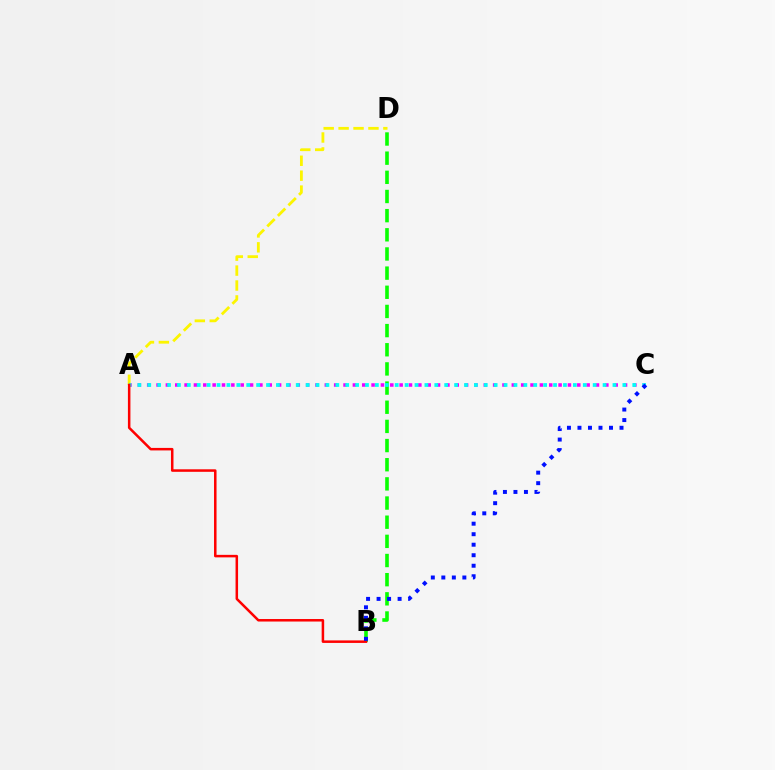{('B', 'D'): [{'color': '#08ff00', 'line_style': 'dashed', 'thickness': 2.6}], ('A', 'C'): [{'color': '#ee00ff', 'line_style': 'dotted', 'thickness': 2.54}, {'color': '#00fff6', 'line_style': 'dotted', 'thickness': 2.69}], ('A', 'D'): [{'color': '#fcf500', 'line_style': 'dashed', 'thickness': 2.03}], ('A', 'B'): [{'color': '#ff0000', 'line_style': 'solid', 'thickness': 1.81}], ('B', 'C'): [{'color': '#0010ff', 'line_style': 'dotted', 'thickness': 2.86}]}